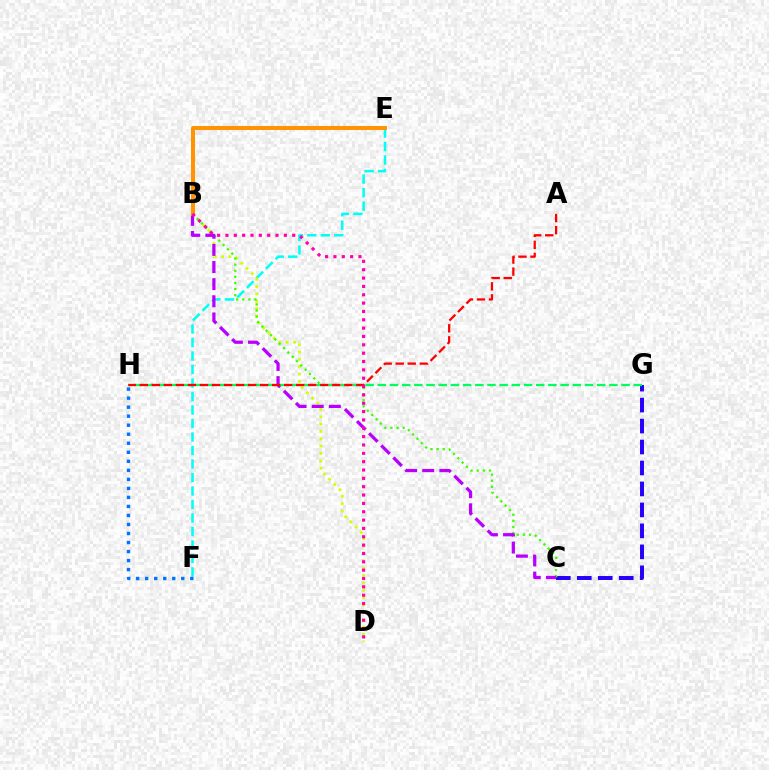{('E', 'F'): [{'color': '#00fff6', 'line_style': 'dashed', 'thickness': 1.83}], ('C', 'G'): [{'color': '#2500ff', 'line_style': 'dashed', 'thickness': 2.85}], ('F', 'H'): [{'color': '#0074ff', 'line_style': 'dotted', 'thickness': 2.45}], ('B', 'D'): [{'color': '#d1ff00', 'line_style': 'dotted', 'thickness': 2.0}, {'color': '#ff00ac', 'line_style': 'dotted', 'thickness': 2.27}], ('B', 'C'): [{'color': '#3dff00', 'line_style': 'dotted', 'thickness': 1.66}, {'color': '#b900ff', 'line_style': 'dashed', 'thickness': 2.33}], ('G', 'H'): [{'color': '#00ff5c', 'line_style': 'dashed', 'thickness': 1.66}], ('B', 'E'): [{'color': '#ff9400', 'line_style': 'solid', 'thickness': 2.87}], ('A', 'H'): [{'color': '#ff0000', 'line_style': 'dashed', 'thickness': 1.64}]}